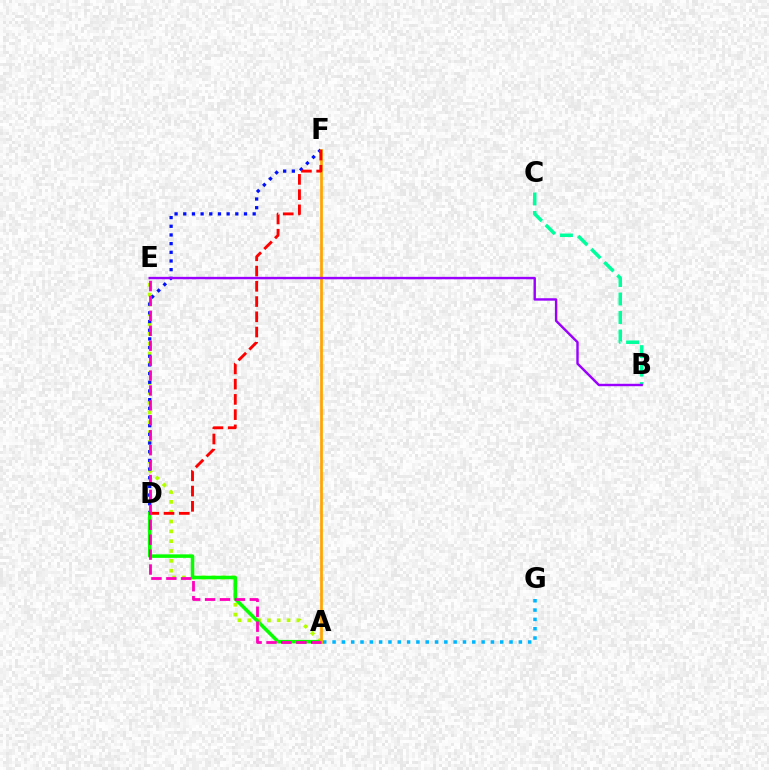{('A', 'E'): [{'color': '#b3ff00', 'line_style': 'dotted', 'thickness': 2.67}, {'color': '#ff00bd', 'line_style': 'dashed', 'thickness': 2.03}], ('D', 'F'): [{'color': '#0010ff', 'line_style': 'dotted', 'thickness': 2.36}, {'color': '#ff0000', 'line_style': 'dashed', 'thickness': 2.07}], ('A', 'D'): [{'color': '#08ff00', 'line_style': 'solid', 'thickness': 2.53}], ('A', 'F'): [{'color': '#ffa500', 'line_style': 'solid', 'thickness': 1.96}], ('B', 'C'): [{'color': '#00ff9d', 'line_style': 'dashed', 'thickness': 2.51}], ('A', 'G'): [{'color': '#00b5ff', 'line_style': 'dotted', 'thickness': 2.53}], ('B', 'E'): [{'color': '#9b00ff', 'line_style': 'solid', 'thickness': 1.74}]}